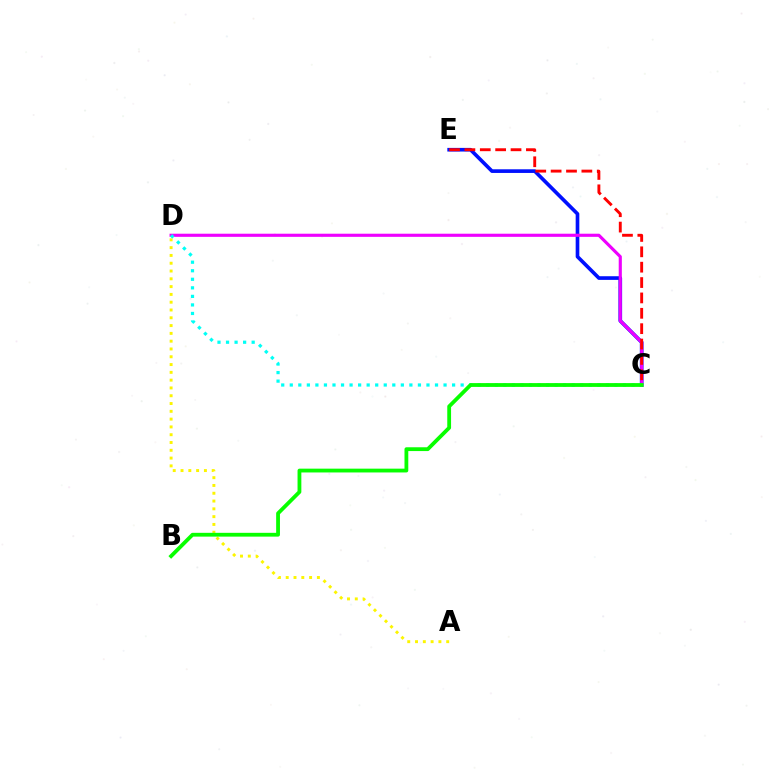{('C', 'E'): [{'color': '#0010ff', 'line_style': 'solid', 'thickness': 2.63}, {'color': '#ff0000', 'line_style': 'dashed', 'thickness': 2.09}], ('A', 'D'): [{'color': '#fcf500', 'line_style': 'dotted', 'thickness': 2.12}], ('C', 'D'): [{'color': '#ee00ff', 'line_style': 'solid', 'thickness': 2.26}, {'color': '#00fff6', 'line_style': 'dotted', 'thickness': 2.32}], ('B', 'C'): [{'color': '#08ff00', 'line_style': 'solid', 'thickness': 2.74}]}